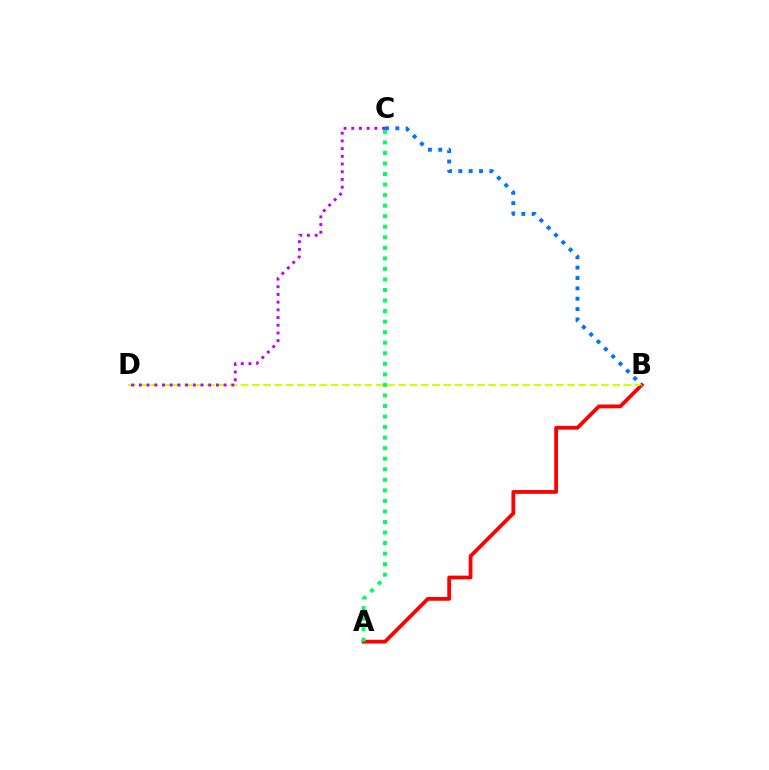{('A', 'B'): [{'color': '#ff0000', 'line_style': 'solid', 'thickness': 2.72}], ('B', 'D'): [{'color': '#d1ff00', 'line_style': 'dashed', 'thickness': 1.53}], ('B', 'C'): [{'color': '#0074ff', 'line_style': 'dotted', 'thickness': 2.81}], ('A', 'C'): [{'color': '#00ff5c', 'line_style': 'dotted', 'thickness': 2.86}], ('C', 'D'): [{'color': '#b900ff', 'line_style': 'dotted', 'thickness': 2.09}]}